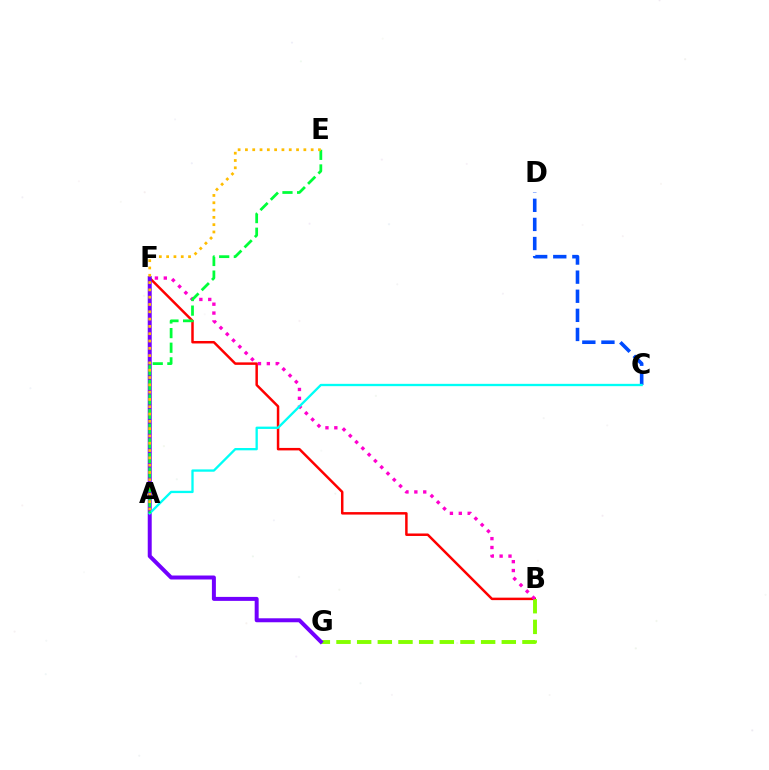{('B', 'F'): [{'color': '#ff0000', 'line_style': 'solid', 'thickness': 1.79}, {'color': '#ff00cf', 'line_style': 'dotted', 'thickness': 2.41}], ('B', 'G'): [{'color': '#84ff00', 'line_style': 'dashed', 'thickness': 2.81}], ('F', 'G'): [{'color': '#7200ff', 'line_style': 'solid', 'thickness': 2.86}], ('C', 'D'): [{'color': '#004bff', 'line_style': 'dashed', 'thickness': 2.6}], ('A', 'C'): [{'color': '#00fff6', 'line_style': 'solid', 'thickness': 1.67}], ('A', 'E'): [{'color': '#00ff39', 'line_style': 'dashed', 'thickness': 1.99}, {'color': '#ffbd00', 'line_style': 'dotted', 'thickness': 1.98}]}